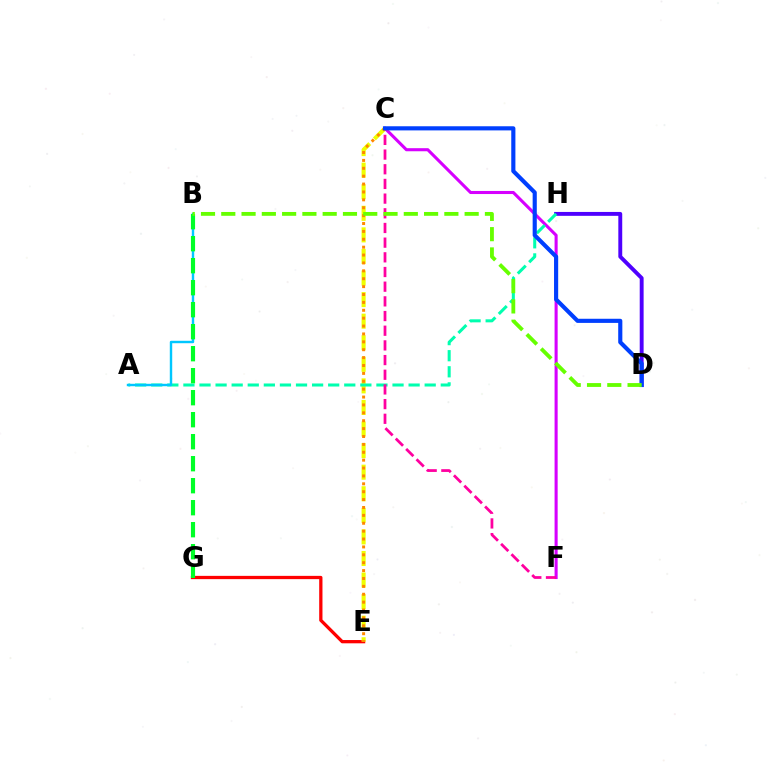{('E', 'G'): [{'color': '#ff0000', 'line_style': 'solid', 'thickness': 2.36}], ('C', 'E'): [{'color': '#eeff00', 'line_style': 'dashed', 'thickness': 2.93}, {'color': '#ff8800', 'line_style': 'dotted', 'thickness': 2.14}], ('C', 'F'): [{'color': '#d600ff', 'line_style': 'solid', 'thickness': 2.21}, {'color': '#ff00a0', 'line_style': 'dashed', 'thickness': 1.99}], ('D', 'H'): [{'color': '#4f00ff', 'line_style': 'solid', 'thickness': 2.8}], ('A', 'H'): [{'color': '#00ffaf', 'line_style': 'dashed', 'thickness': 2.19}], ('A', 'B'): [{'color': '#00c7ff', 'line_style': 'solid', 'thickness': 1.74}], ('C', 'D'): [{'color': '#003fff', 'line_style': 'solid', 'thickness': 2.98}], ('B', 'G'): [{'color': '#00ff27', 'line_style': 'dashed', 'thickness': 2.99}], ('B', 'D'): [{'color': '#66ff00', 'line_style': 'dashed', 'thickness': 2.76}]}